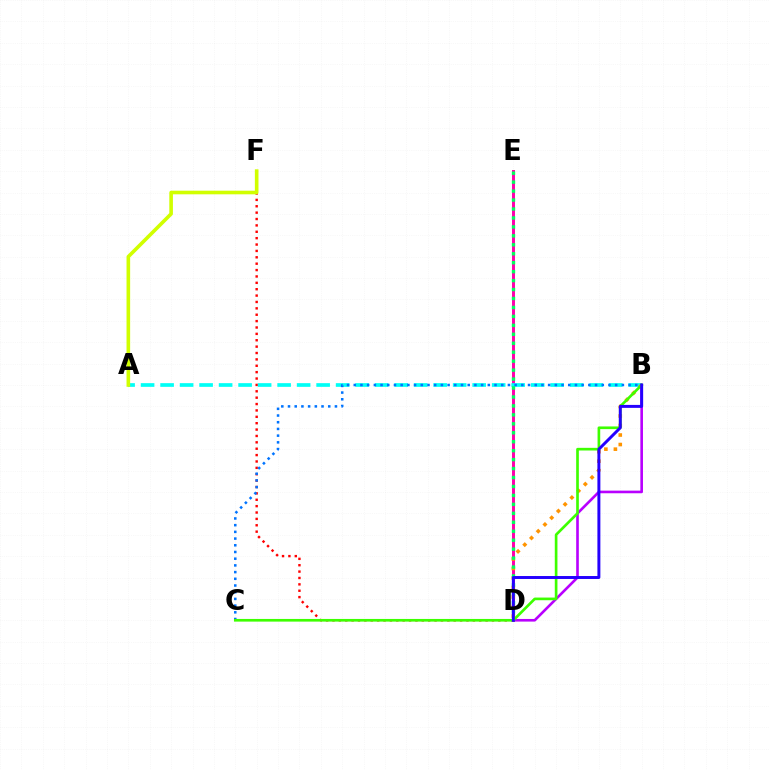{('D', 'F'): [{'color': '#ff0000', 'line_style': 'dotted', 'thickness': 1.73}], ('D', 'E'): [{'color': '#ff00ac', 'line_style': 'solid', 'thickness': 2.14}, {'color': '#00ff5c', 'line_style': 'dotted', 'thickness': 2.43}], ('A', 'B'): [{'color': '#00fff6', 'line_style': 'dashed', 'thickness': 2.65}], ('B', 'C'): [{'color': '#0074ff', 'line_style': 'dotted', 'thickness': 1.82}, {'color': '#3dff00', 'line_style': 'solid', 'thickness': 1.92}], ('B', 'D'): [{'color': '#ff9400', 'line_style': 'dotted', 'thickness': 2.58}, {'color': '#b900ff', 'line_style': 'solid', 'thickness': 1.89}, {'color': '#2500ff', 'line_style': 'solid', 'thickness': 2.13}], ('A', 'F'): [{'color': '#d1ff00', 'line_style': 'solid', 'thickness': 2.6}]}